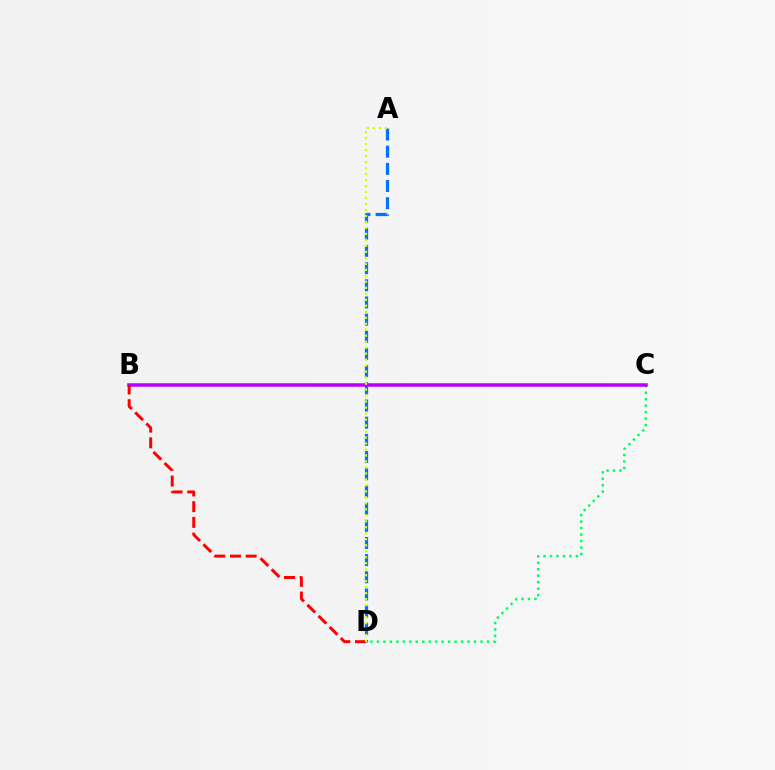{('A', 'D'): [{'color': '#0074ff', 'line_style': 'dashed', 'thickness': 2.33}, {'color': '#d1ff00', 'line_style': 'dotted', 'thickness': 1.63}], ('C', 'D'): [{'color': '#00ff5c', 'line_style': 'dotted', 'thickness': 1.76}], ('B', 'C'): [{'color': '#b900ff', 'line_style': 'solid', 'thickness': 2.54}], ('B', 'D'): [{'color': '#ff0000', 'line_style': 'dashed', 'thickness': 2.14}]}